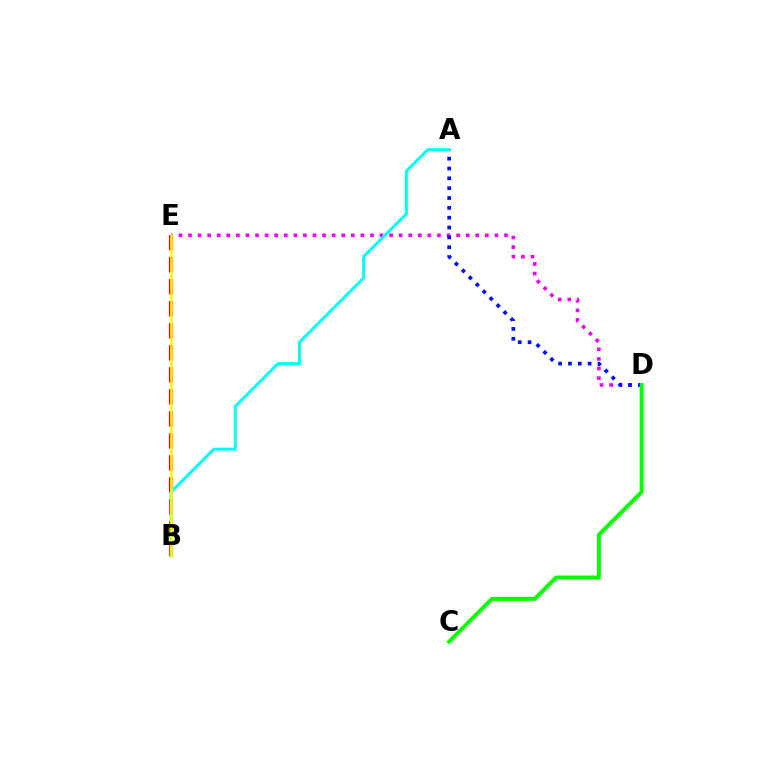{('B', 'E'): [{'color': '#ff0000', 'line_style': 'dashed', 'thickness': 2.99}, {'color': '#fcf500', 'line_style': 'solid', 'thickness': 1.9}], ('D', 'E'): [{'color': '#ee00ff', 'line_style': 'dotted', 'thickness': 2.6}], ('A', 'D'): [{'color': '#0010ff', 'line_style': 'dotted', 'thickness': 2.67}], ('C', 'D'): [{'color': '#08ff00', 'line_style': 'solid', 'thickness': 2.84}], ('A', 'B'): [{'color': '#00fff6', 'line_style': 'solid', 'thickness': 2.14}]}